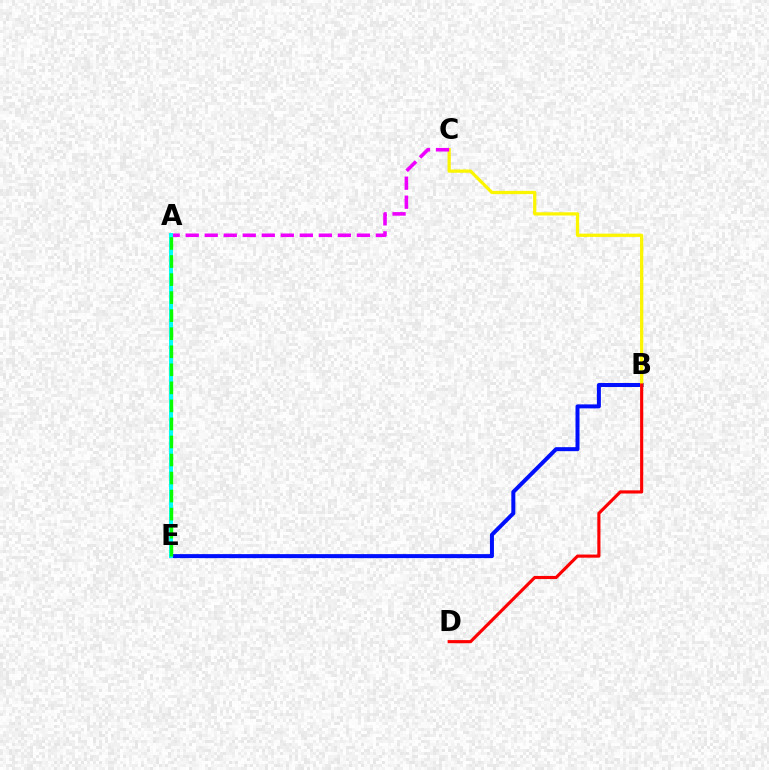{('B', 'E'): [{'color': '#0010ff', 'line_style': 'solid', 'thickness': 2.88}], ('B', 'C'): [{'color': '#fcf500', 'line_style': 'solid', 'thickness': 2.34}], ('B', 'D'): [{'color': '#ff0000', 'line_style': 'solid', 'thickness': 2.26}], ('A', 'C'): [{'color': '#ee00ff', 'line_style': 'dashed', 'thickness': 2.58}], ('A', 'E'): [{'color': '#00fff6', 'line_style': 'solid', 'thickness': 2.86}, {'color': '#08ff00', 'line_style': 'dashed', 'thickness': 2.45}]}